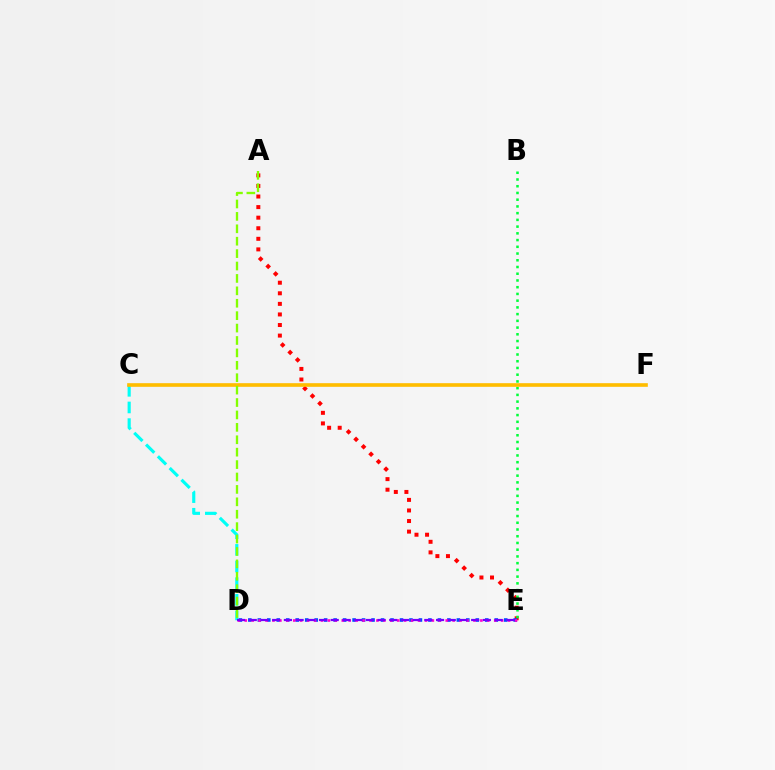{('A', 'E'): [{'color': '#ff0000', 'line_style': 'dotted', 'thickness': 2.87}], ('B', 'E'): [{'color': '#00ff39', 'line_style': 'dotted', 'thickness': 1.83}], ('D', 'E'): [{'color': '#004bff', 'line_style': 'dotted', 'thickness': 2.57}, {'color': '#ff00cf', 'line_style': 'dotted', 'thickness': 1.88}, {'color': '#7200ff', 'line_style': 'dashed', 'thickness': 1.59}], ('C', 'D'): [{'color': '#00fff6', 'line_style': 'dashed', 'thickness': 2.26}], ('C', 'F'): [{'color': '#ffbd00', 'line_style': 'solid', 'thickness': 2.62}], ('A', 'D'): [{'color': '#84ff00', 'line_style': 'dashed', 'thickness': 1.69}]}